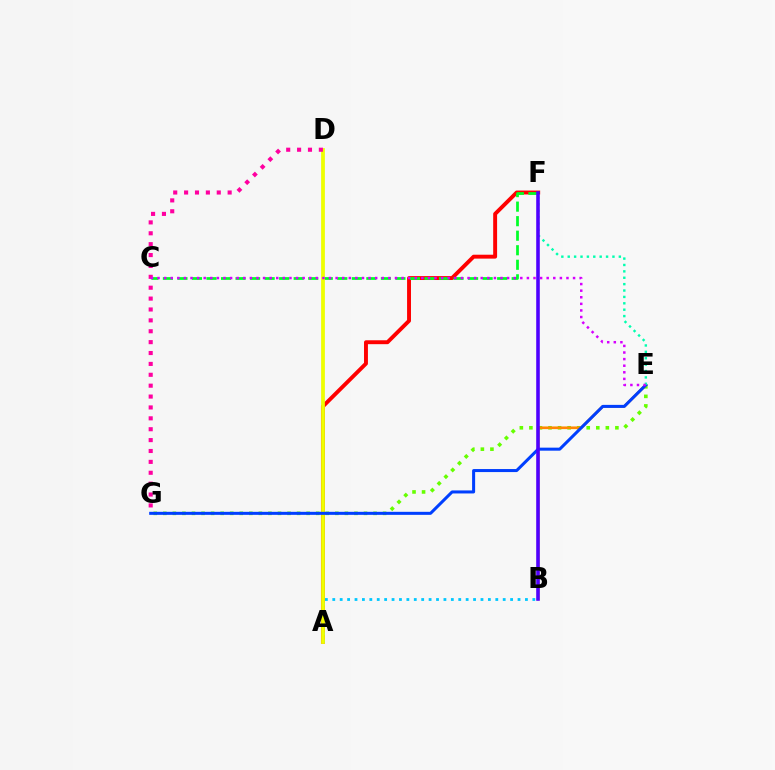{('A', 'F'): [{'color': '#ff0000', 'line_style': 'solid', 'thickness': 2.81}], ('C', 'F'): [{'color': '#00ff27', 'line_style': 'dashed', 'thickness': 1.97}], ('A', 'B'): [{'color': '#00c7ff', 'line_style': 'dotted', 'thickness': 2.01}], ('A', 'D'): [{'color': '#eeff00', 'line_style': 'solid', 'thickness': 2.71}], ('E', 'G'): [{'color': '#66ff00', 'line_style': 'dotted', 'thickness': 2.6}, {'color': '#003fff', 'line_style': 'solid', 'thickness': 2.18}], ('B', 'E'): [{'color': '#ff8800', 'line_style': 'solid', 'thickness': 1.92}], ('D', 'G'): [{'color': '#ff00a0', 'line_style': 'dotted', 'thickness': 2.96}], ('E', 'F'): [{'color': '#00ffaf', 'line_style': 'dotted', 'thickness': 1.74}], ('B', 'F'): [{'color': '#4f00ff', 'line_style': 'solid', 'thickness': 2.57}], ('C', 'E'): [{'color': '#d600ff', 'line_style': 'dotted', 'thickness': 1.79}]}